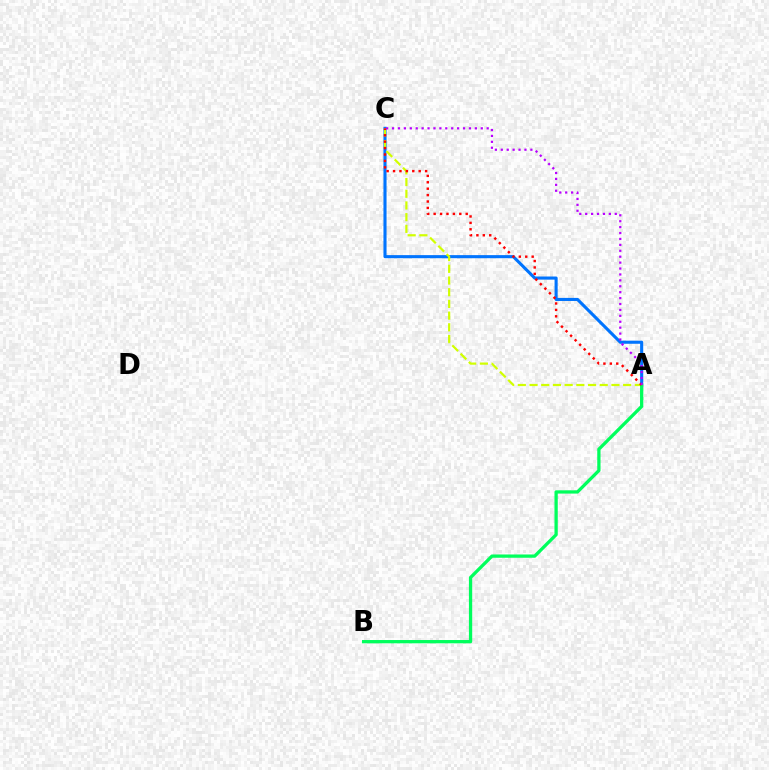{('A', 'C'): [{'color': '#0074ff', 'line_style': 'solid', 'thickness': 2.23}, {'color': '#d1ff00', 'line_style': 'dashed', 'thickness': 1.59}, {'color': '#ff0000', 'line_style': 'dotted', 'thickness': 1.74}, {'color': '#b900ff', 'line_style': 'dotted', 'thickness': 1.61}], ('A', 'B'): [{'color': '#00ff5c', 'line_style': 'solid', 'thickness': 2.36}]}